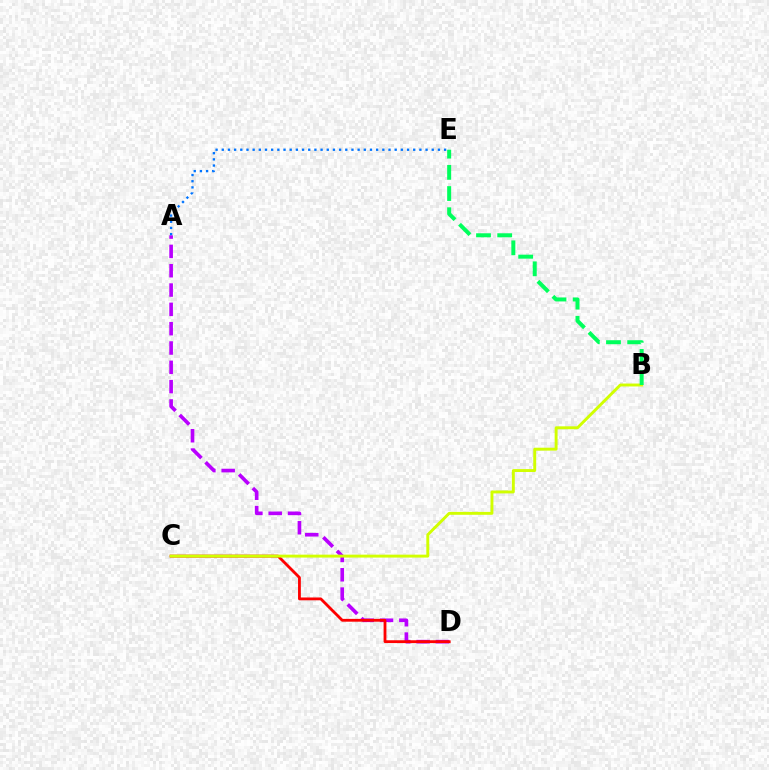{('A', 'D'): [{'color': '#b900ff', 'line_style': 'dashed', 'thickness': 2.62}], ('C', 'D'): [{'color': '#ff0000', 'line_style': 'solid', 'thickness': 2.03}], ('B', 'C'): [{'color': '#d1ff00', 'line_style': 'solid', 'thickness': 2.1}], ('B', 'E'): [{'color': '#00ff5c', 'line_style': 'dashed', 'thickness': 2.88}], ('A', 'E'): [{'color': '#0074ff', 'line_style': 'dotted', 'thickness': 1.68}]}